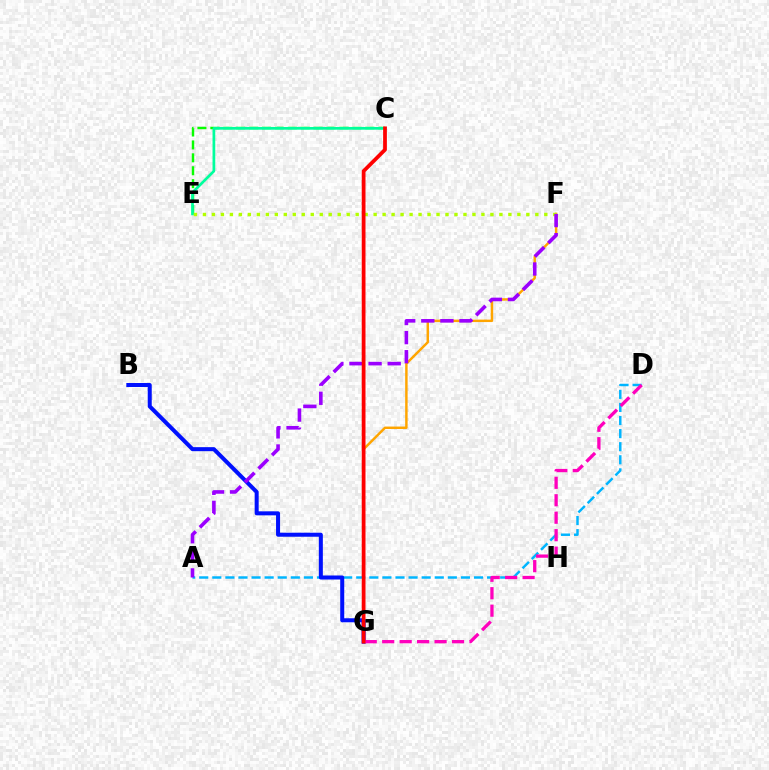{('C', 'E'): [{'color': '#08ff00', 'line_style': 'dashed', 'thickness': 1.75}, {'color': '#00ff9d', 'line_style': 'solid', 'thickness': 1.95}], ('F', 'G'): [{'color': '#ffa500', 'line_style': 'solid', 'thickness': 1.77}], ('E', 'F'): [{'color': '#b3ff00', 'line_style': 'dotted', 'thickness': 2.44}], ('A', 'D'): [{'color': '#00b5ff', 'line_style': 'dashed', 'thickness': 1.78}], ('B', 'G'): [{'color': '#0010ff', 'line_style': 'solid', 'thickness': 2.9}], ('A', 'F'): [{'color': '#9b00ff', 'line_style': 'dashed', 'thickness': 2.59}], ('D', 'G'): [{'color': '#ff00bd', 'line_style': 'dashed', 'thickness': 2.37}], ('C', 'G'): [{'color': '#ff0000', 'line_style': 'solid', 'thickness': 2.71}]}